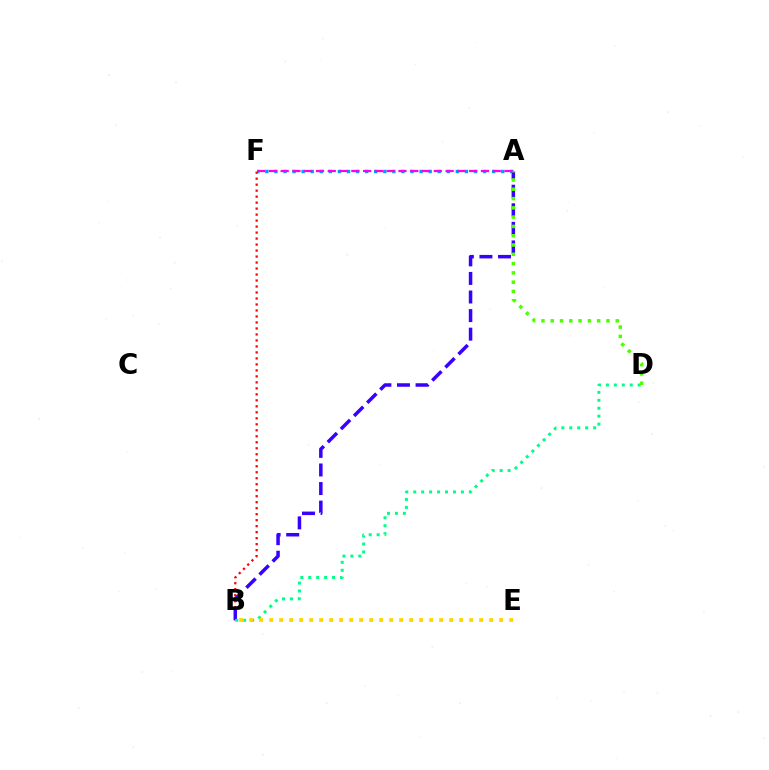{('A', 'F'): [{'color': '#009eff', 'line_style': 'dotted', 'thickness': 2.46}, {'color': '#ff00ed', 'line_style': 'dashed', 'thickness': 1.6}], ('B', 'F'): [{'color': '#ff0000', 'line_style': 'dotted', 'thickness': 1.63}], ('A', 'B'): [{'color': '#3700ff', 'line_style': 'dashed', 'thickness': 2.52}], ('B', 'D'): [{'color': '#00ff86', 'line_style': 'dotted', 'thickness': 2.16}], ('A', 'D'): [{'color': '#4fff00', 'line_style': 'dotted', 'thickness': 2.52}], ('B', 'E'): [{'color': '#ffd500', 'line_style': 'dotted', 'thickness': 2.72}]}